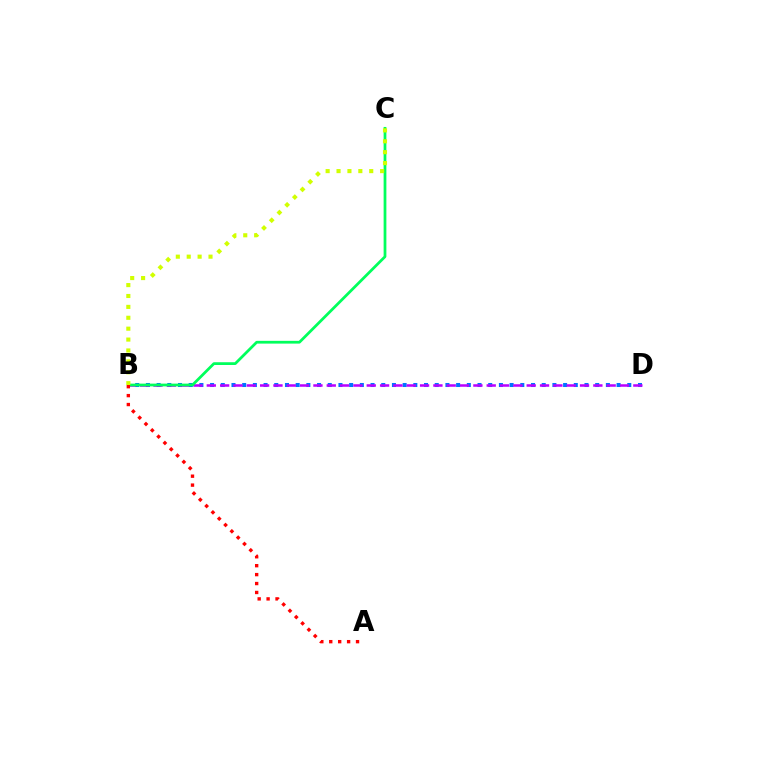{('B', 'D'): [{'color': '#0074ff', 'line_style': 'dotted', 'thickness': 2.91}, {'color': '#b900ff', 'line_style': 'dashed', 'thickness': 1.81}], ('B', 'C'): [{'color': '#00ff5c', 'line_style': 'solid', 'thickness': 1.99}, {'color': '#d1ff00', 'line_style': 'dotted', 'thickness': 2.96}], ('A', 'B'): [{'color': '#ff0000', 'line_style': 'dotted', 'thickness': 2.43}]}